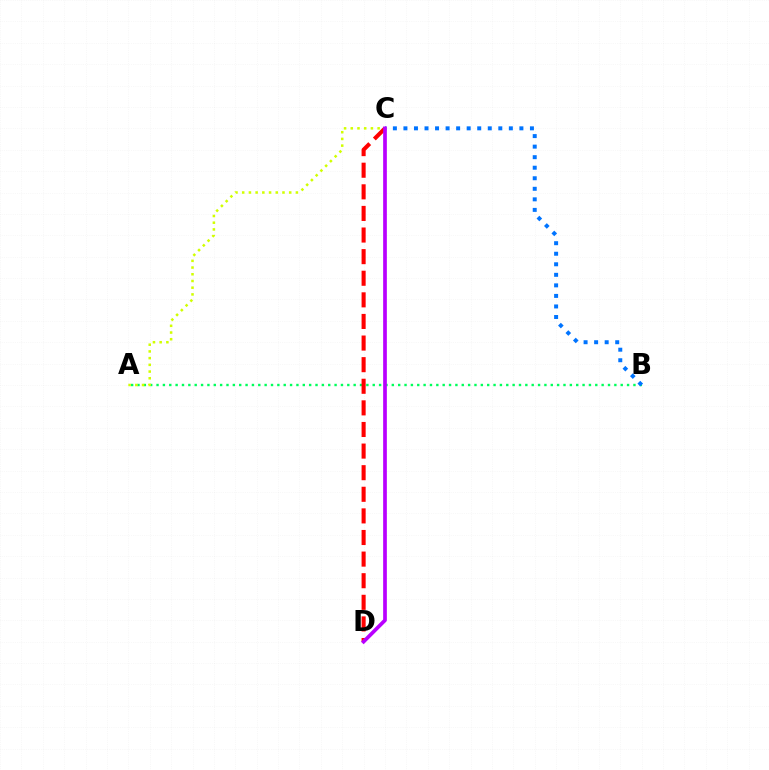{('A', 'B'): [{'color': '#00ff5c', 'line_style': 'dotted', 'thickness': 1.73}], ('C', 'D'): [{'color': '#ff0000', 'line_style': 'dashed', 'thickness': 2.93}, {'color': '#b900ff', 'line_style': 'solid', 'thickness': 2.67}], ('B', 'C'): [{'color': '#0074ff', 'line_style': 'dotted', 'thickness': 2.86}], ('A', 'C'): [{'color': '#d1ff00', 'line_style': 'dotted', 'thickness': 1.82}]}